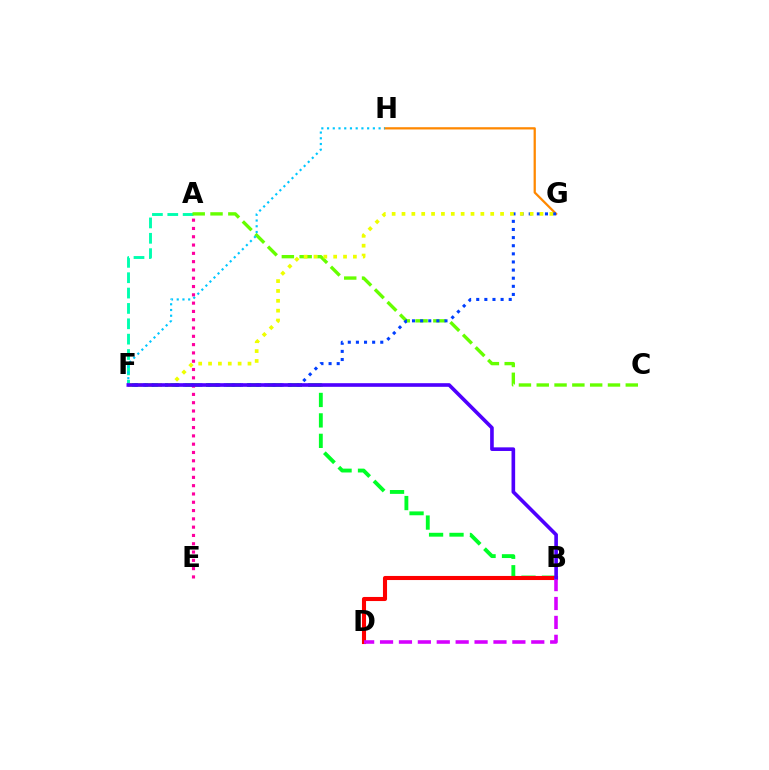{('A', 'F'): [{'color': '#00ffaf', 'line_style': 'dashed', 'thickness': 2.09}], ('A', 'C'): [{'color': '#66ff00', 'line_style': 'dashed', 'thickness': 2.42}], ('G', 'H'): [{'color': '#ff8800', 'line_style': 'solid', 'thickness': 1.62}], ('B', 'F'): [{'color': '#00ff27', 'line_style': 'dashed', 'thickness': 2.78}, {'color': '#4f00ff', 'line_style': 'solid', 'thickness': 2.61}], ('B', 'D'): [{'color': '#ff0000', 'line_style': 'solid', 'thickness': 2.94}, {'color': '#d600ff', 'line_style': 'dashed', 'thickness': 2.57}], ('A', 'E'): [{'color': '#ff00a0', 'line_style': 'dotted', 'thickness': 2.25}], ('F', 'G'): [{'color': '#003fff', 'line_style': 'dotted', 'thickness': 2.21}, {'color': '#eeff00', 'line_style': 'dotted', 'thickness': 2.68}], ('F', 'H'): [{'color': '#00c7ff', 'line_style': 'dotted', 'thickness': 1.56}]}